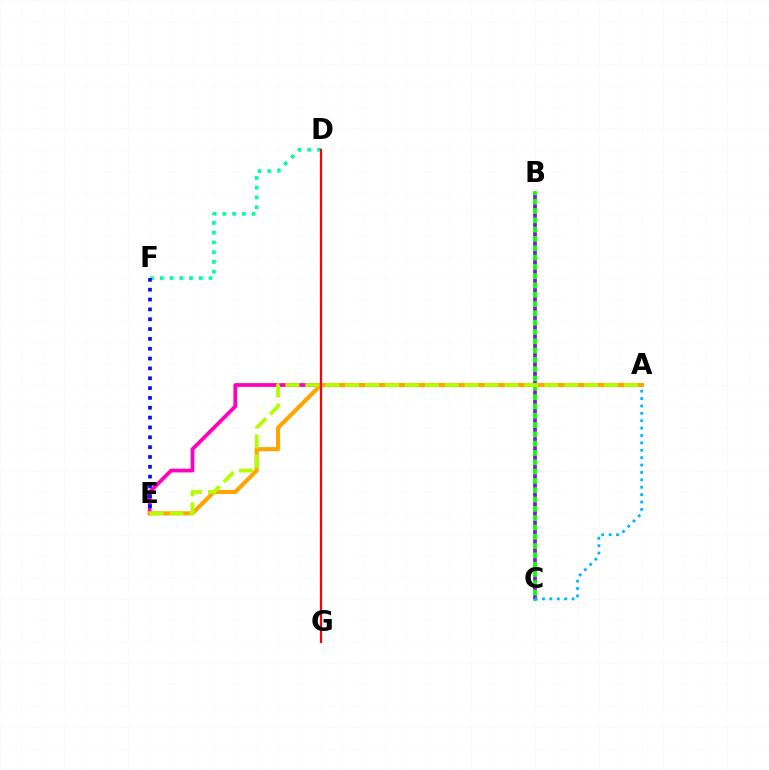{('A', 'E'): [{'color': '#ff00bd', 'line_style': 'solid', 'thickness': 2.7}, {'color': '#ffa500', 'line_style': 'solid', 'thickness': 2.96}, {'color': '#b3ff00', 'line_style': 'dashed', 'thickness': 2.71}], ('B', 'C'): [{'color': '#08ff00', 'line_style': 'solid', 'thickness': 2.74}, {'color': '#9b00ff', 'line_style': 'dotted', 'thickness': 2.53}], ('D', 'F'): [{'color': '#00ff9d', 'line_style': 'dotted', 'thickness': 2.65}], ('E', 'F'): [{'color': '#0010ff', 'line_style': 'dotted', 'thickness': 2.67}], ('A', 'C'): [{'color': '#00b5ff', 'line_style': 'dotted', 'thickness': 2.01}], ('D', 'G'): [{'color': '#ff0000', 'line_style': 'solid', 'thickness': 1.58}]}